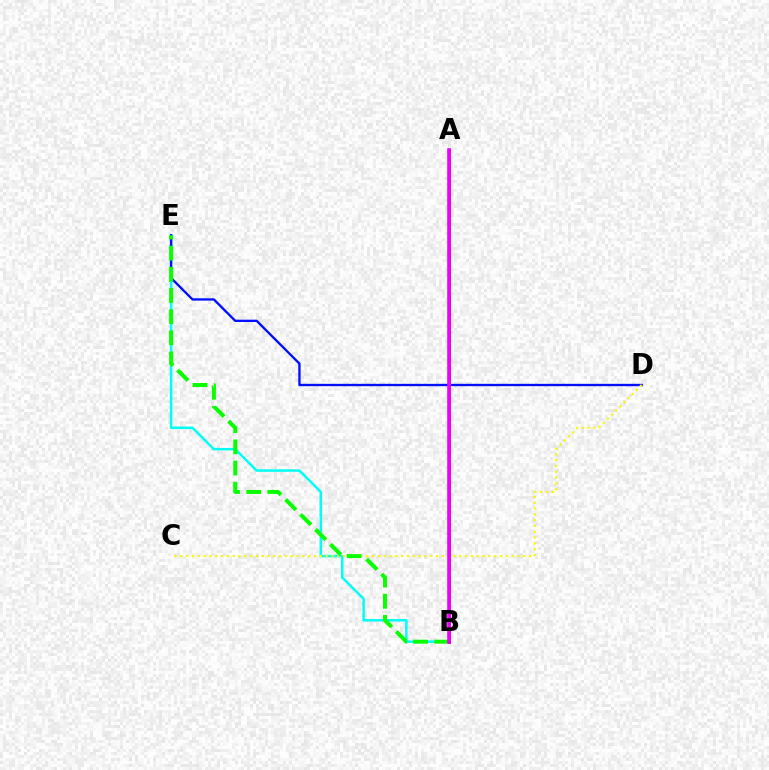{('B', 'E'): [{'color': '#00fff6', 'line_style': 'solid', 'thickness': 1.8}, {'color': '#08ff00', 'line_style': 'dashed', 'thickness': 2.88}], ('D', 'E'): [{'color': '#0010ff', 'line_style': 'solid', 'thickness': 1.68}], ('C', 'D'): [{'color': '#fcf500', 'line_style': 'dotted', 'thickness': 1.58}], ('A', 'B'): [{'color': '#ff0000', 'line_style': 'solid', 'thickness': 2.09}, {'color': '#ee00ff', 'line_style': 'solid', 'thickness': 2.6}]}